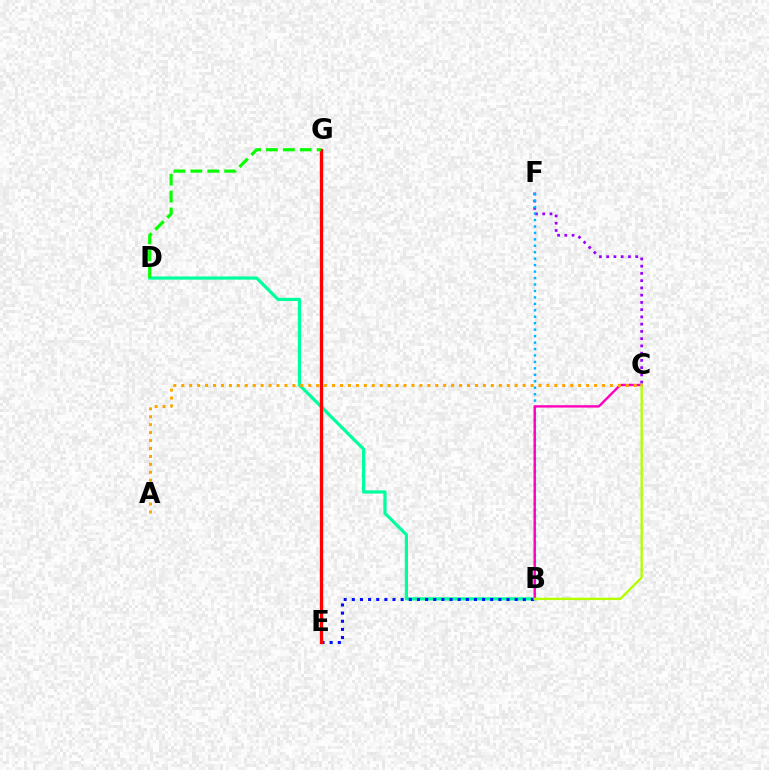{('C', 'F'): [{'color': '#9b00ff', 'line_style': 'dotted', 'thickness': 1.97}], ('B', 'D'): [{'color': '#00ff9d', 'line_style': 'solid', 'thickness': 2.31}], ('B', 'F'): [{'color': '#00b5ff', 'line_style': 'dotted', 'thickness': 1.75}], ('B', 'E'): [{'color': '#0010ff', 'line_style': 'dotted', 'thickness': 2.21}], ('B', 'C'): [{'color': '#ff00bd', 'line_style': 'solid', 'thickness': 1.72}, {'color': '#b3ff00', 'line_style': 'solid', 'thickness': 1.7}], ('A', 'C'): [{'color': '#ffa500', 'line_style': 'dotted', 'thickness': 2.16}], ('E', 'G'): [{'color': '#ff0000', 'line_style': 'solid', 'thickness': 2.38}], ('D', 'G'): [{'color': '#08ff00', 'line_style': 'dashed', 'thickness': 2.29}]}